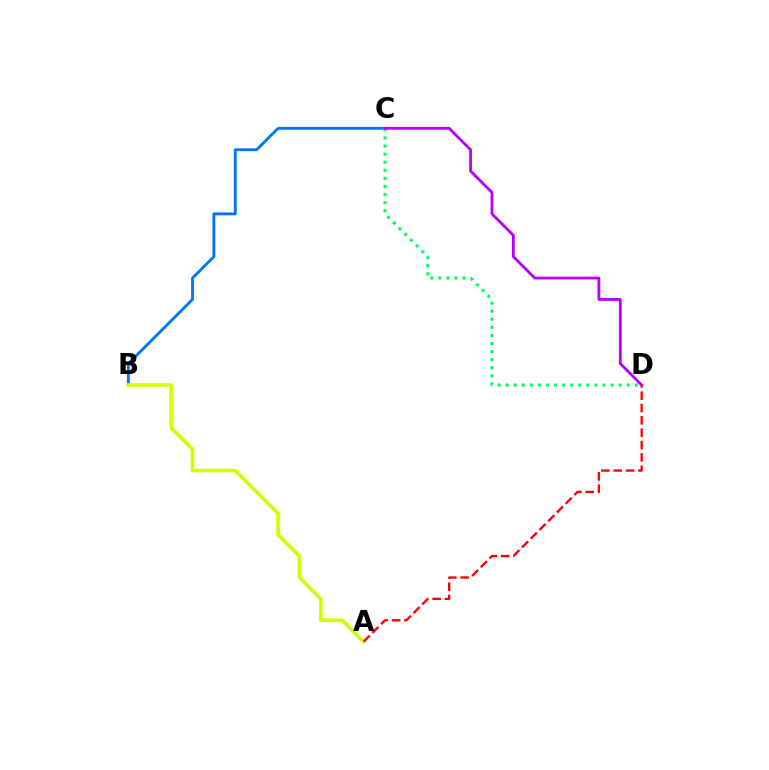{('B', 'C'): [{'color': '#0074ff', 'line_style': 'solid', 'thickness': 2.04}], ('C', 'D'): [{'color': '#00ff5c', 'line_style': 'dotted', 'thickness': 2.2}, {'color': '#b900ff', 'line_style': 'solid', 'thickness': 2.03}], ('A', 'B'): [{'color': '#d1ff00', 'line_style': 'solid', 'thickness': 2.63}], ('A', 'D'): [{'color': '#ff0000', 'line_style': 'dashed', 'thickness': 1.68}]}